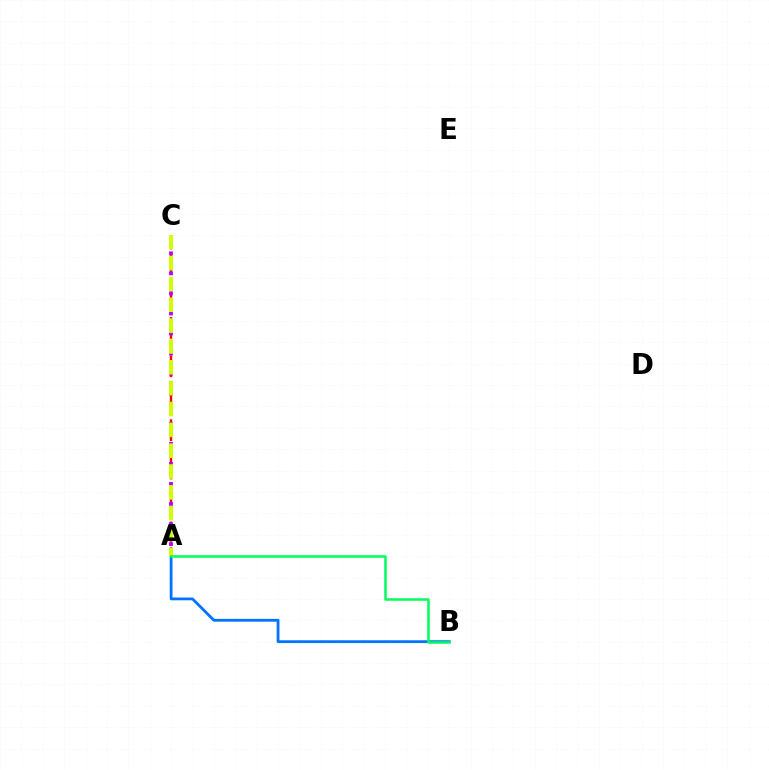{('A', 'C'): [{'color': '#ff0000', 'line_style': 'dashed', 'thickness': 1.74}, {'color': '#b900ff', 'line_style': 'dotted', 'thickness': 2.72}, {'color': '#d1ff00', 'line_style': 'dashed', 'thickness': 2.83}], ('A', 'B'): [{'color': '#0074ff', 'line_style': 'solid', 'thickness': 2.02}, {'color': '#00ff5c', 'line_style': 'solid', 'thickness': 1.81}]}